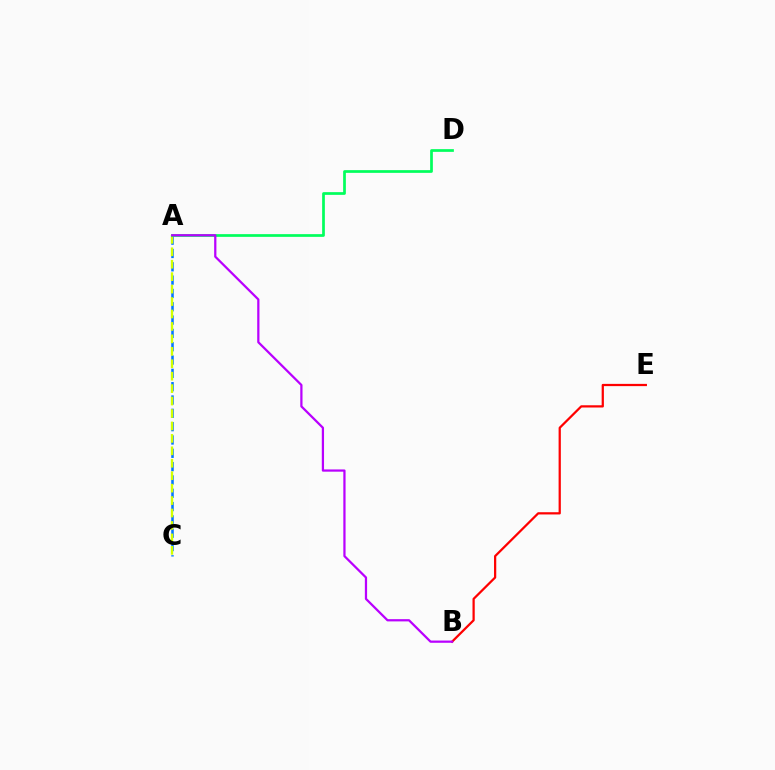{('A', 'C'): [{'color': '#0074ff', 'line_style': 'dashed', 'thickness': 1.81}, {'color': '#d1ff00', 'line_style': 'dashed', 'thickness': 1.69}], ('B', 'E'): [{'color': '#ff0000', 'line_style': 'solid', 'thickness': 1.61}], ('A', 'D'): [{'color': '#00ff5c', 'line_style': 'solid', 'thickness': 1.95}], ('A', 'B'): [{'color': '#b900ff', 'line_style': 'solid', 'thickness': 1.61}]}